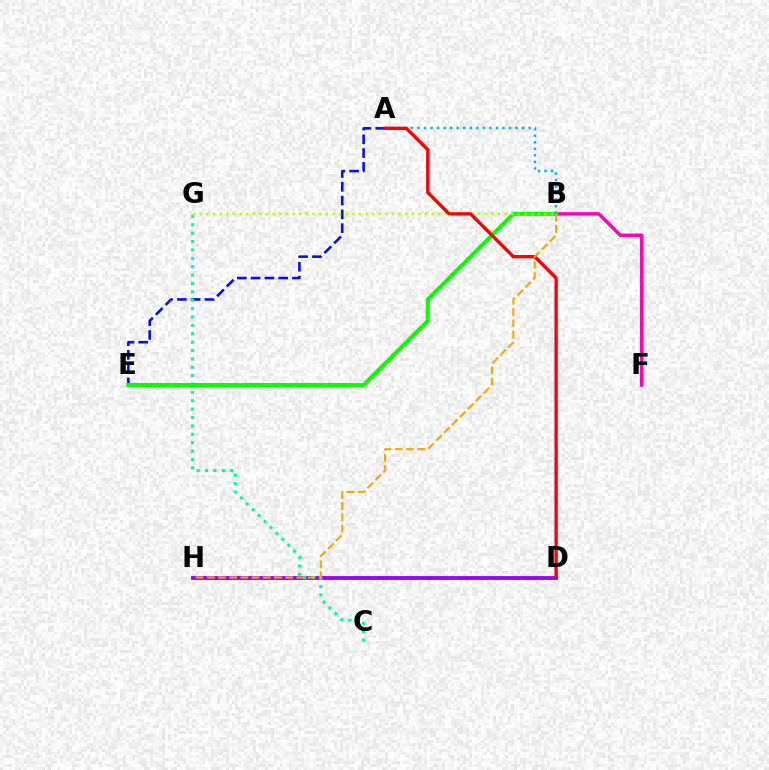{('D', 'H'): [{'color': '#9b00ff', 'line_style': 'solid', 'thickness': 2.76}], ('A', 'E'): [{'color': '#0010ff', 'line_style': 'dashed', 'thickness': 1.87}], ('B', 'F'): [{'color': '#ff00bd', 'line_style': 'solid', 'thickness': 2.48}], ('C', 'G'): [{'color': '#00ff9d', 'line_style': 'dotted', 'thickness': 2.28}], ('B', 'E'): [{'color': '#08ff00', 'line_style': 'solid', 'thickness': 2.88}], ('A', 'B'): [{'color': '#00b5ff', 'line_style': 'dotted', 'thickness': 1.78}], ('B', 'G'): [{'color': '#b3ff00', 'line_style': 'dotted', 'thickness': 1.8}], ('A', 'D'): [{'color': '#ff0000', 'line_style': 'solid', 'thickness': 2.41}], ('B', 'H'): [{'color': '#ffa500', 'line_style': 'dashed', 'thickness': 1.52}]}